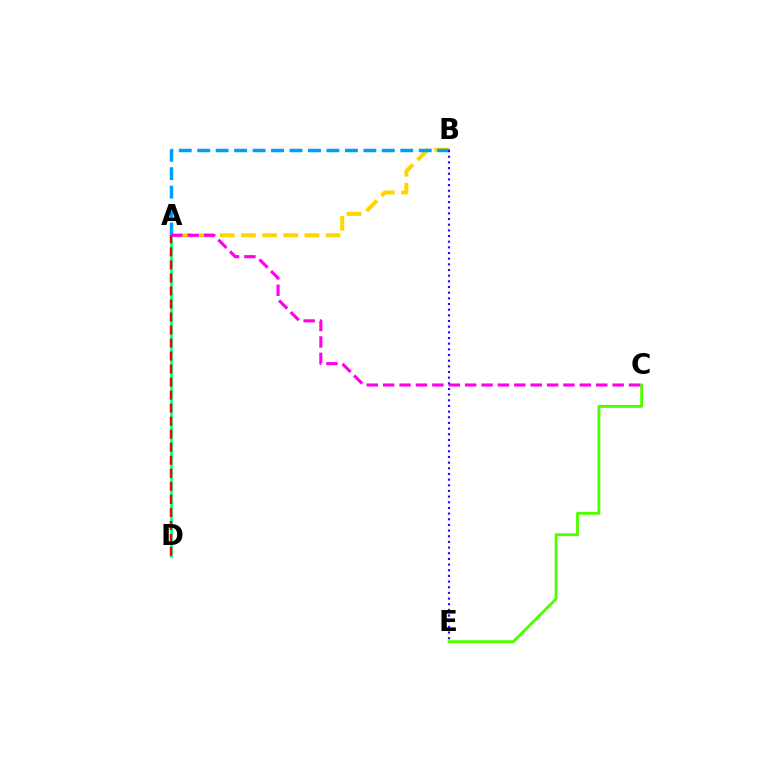{('A', 'D'): [{'color': '#00ff86', 'line_style': 'solid', 'thickness': 1.9}, {'color': '#ff0000', 'line_style': 'dashed', 'thickness': 1.77}], ('C', 'E'): [{'color': '#4fff00', 'line_style': 'solid', 'thickness': 2.07}], ('A', 'B'): [{'color': '#ffd500', 'line_style': 'dashed', 'thickness': 2.87}, {'color': '#009eff', 'line_style': 'dashed', 'thickness': 2.51}], ('A', 'C'): [{'color': '#ff00ed', 'line_style': 'dashed', 'thickness': 2.23}], ('B', 'E'): [{'color': '#3700ff', 'line_style': 'dotted', 'thickness': 1.54}]}